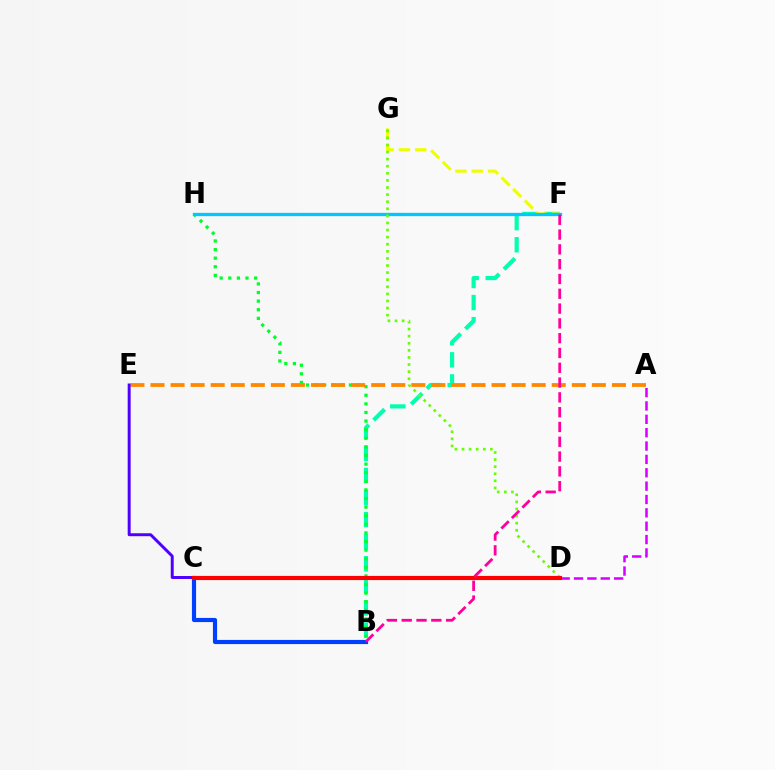{('B', 'F'): [{'color': '#00ffaf', 'line_style': 'dashed', 'thickness': 3.0}, {'color': '#ff00a0', 'line_style': 'dashed', 'thickness': 2.01}], ('B', 'H'): [{'color': '#00ff27', 'line_style': 'dotted', 'thickness': 2.34}], ('A', 'E'): [{'color': '#ff8800', 'line_style': 'dashed', 'thickness': 2.73}], ('F', 'G'): [{'color': '#eeff00', 'line_style': 'dashed', 'thickness': 2.22}], ('B', 'C'): [{'color': '#003fff', 'line_style': 'solid', 'thickness': 2.99}], ('D', 'E'): [{'color': '#4f00ff', 'line_style': 'solid', 'thickness': 2.13}], ('F', 'H'): [{'color': '#00c7ff', 'line_style': 'solid', 'thickness': 2.38}], ('D', 'G'): [{'color': '#66ff00', 'line_style': 'dotted', 'thickness': 1.93}], ('A', 'D'): [{'color': '#d600ff', 'line_style': 'dashed', 'thickness': 1.82}], ('C', 'D'): [{'color': '#ff0000', 'line_style': 'solid', 'thickness': 2.98}]}